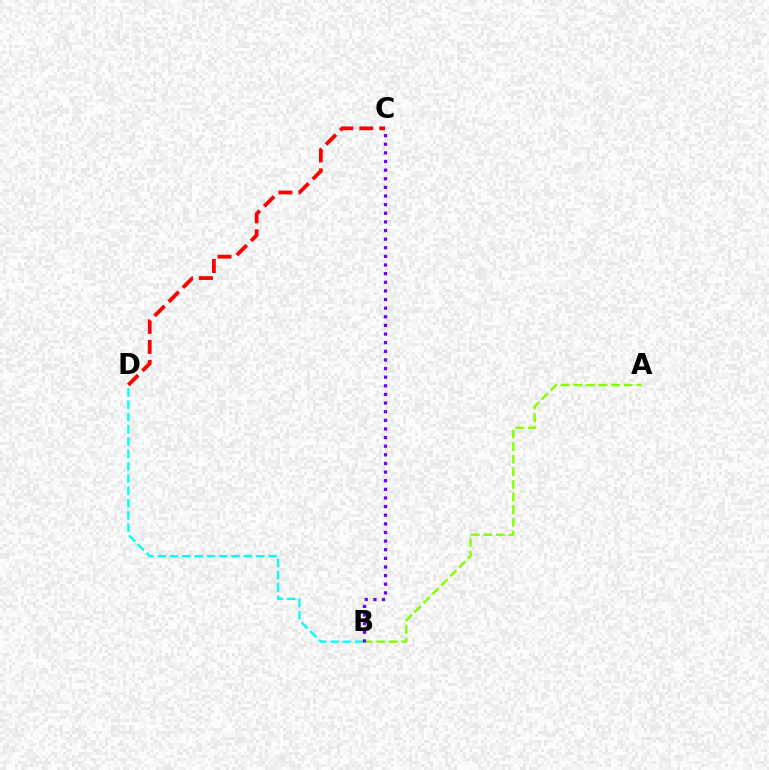{('A', 'B'): [{'color': '#84ff00', 'line_style': 'dashed', 'thickness': 1.71}], ('B', 'D'): [{'color': '#00fff6', 'line_style': 'dashed', 'thickness': 1.67}], ('C', 'D'): [{'color': '#ff0000', 'line_style': 'dashed', 'thickness': 2.72}], ('B', 'C'): [{'color': '#7200ff', 'line_style': 'dotted', 'thickness': 2.34}]}